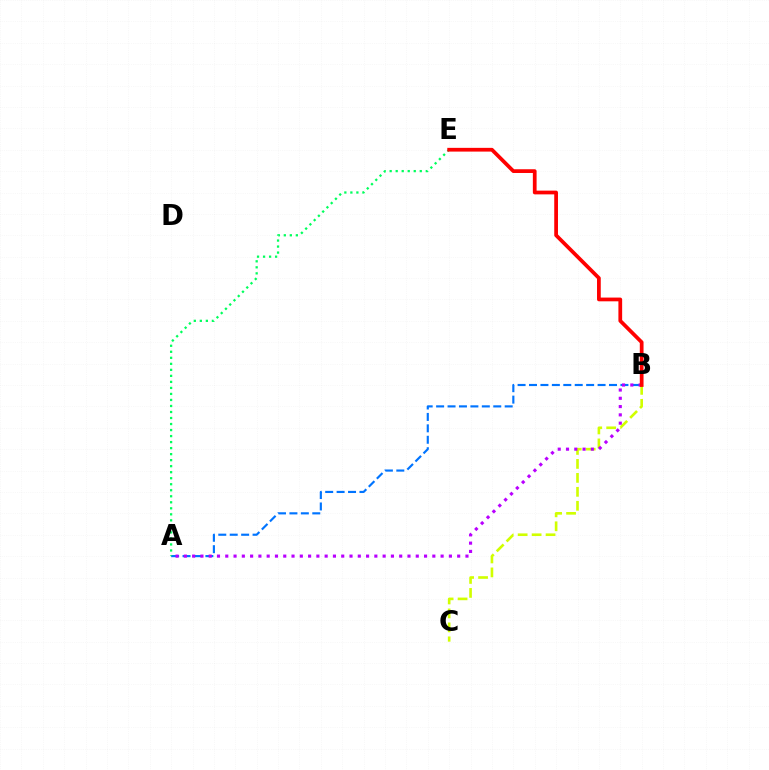{('B', 'C'): [{'color': '#d1ff00', 'line_style': 'dashed', 'thickness': 1.9}], ('A', 'B'): [{'color': '#0074ff', 'line_style': 'dashed', 'thickness': 1.55}, {'color': '#b900ff', 'line_style': 'dotted', 'thickness': 2.25}], ('A', 'E'): [{'color': '#00ff5c', 'line_style': 'dotted', 'thickness': 1.64}], ('B', 'E'): [{'color': '#ff0000', 'line_style': 'solid', 'thickness': 2.69}]}